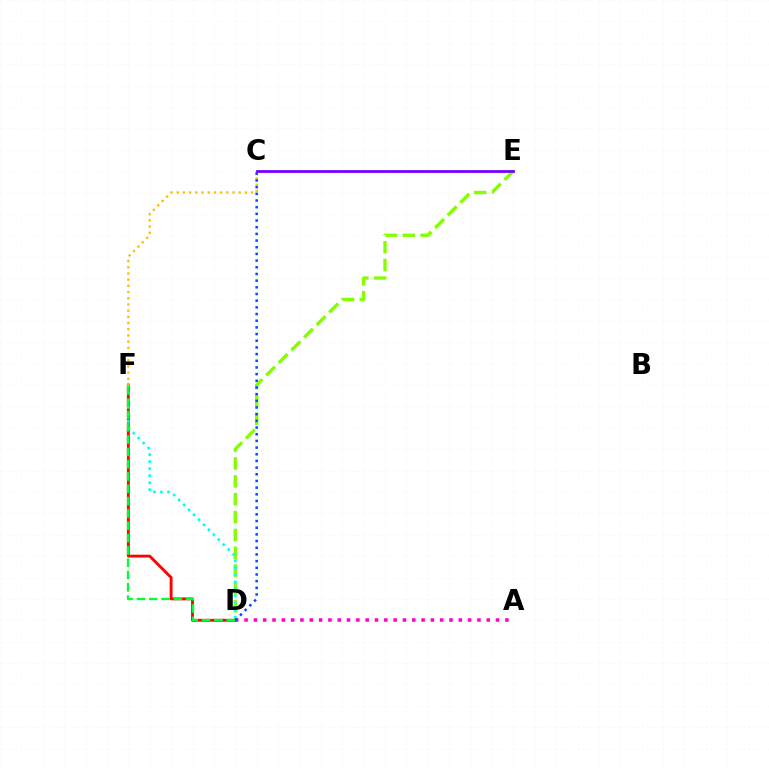{('D', 'F'): [{'color': '#ff0000', 'line_style': 'solid', 'thickness': 2.05}, {'color': '#00fff6', 'line_style': 'dotted', 'thickness': 1.91}, {'color': '#00ff39', 'line_style': 'dashed', 'thickness': 1.67}], ('C', 'F'): [{'color': '#ffbd00', 'line_style': 'dotted', 'thickness': 1.68}], ('D', 'E'): [{'color': '#84ff00', 'line_style': 'dashed', 'thickness': 2.42}], ('A', 'D'): [{'color': '#ff00cf', 'line_style': 'dotted', 'thickness': 2.53}], ('C', 'D'): [{'color': '#004bff', 'line_style': 'dotted', 'thickness': 1.81}], ('C', 'E'): [{'color': '#7200ff', 'line_style': 'solid', 'thickness': 1.99}]}